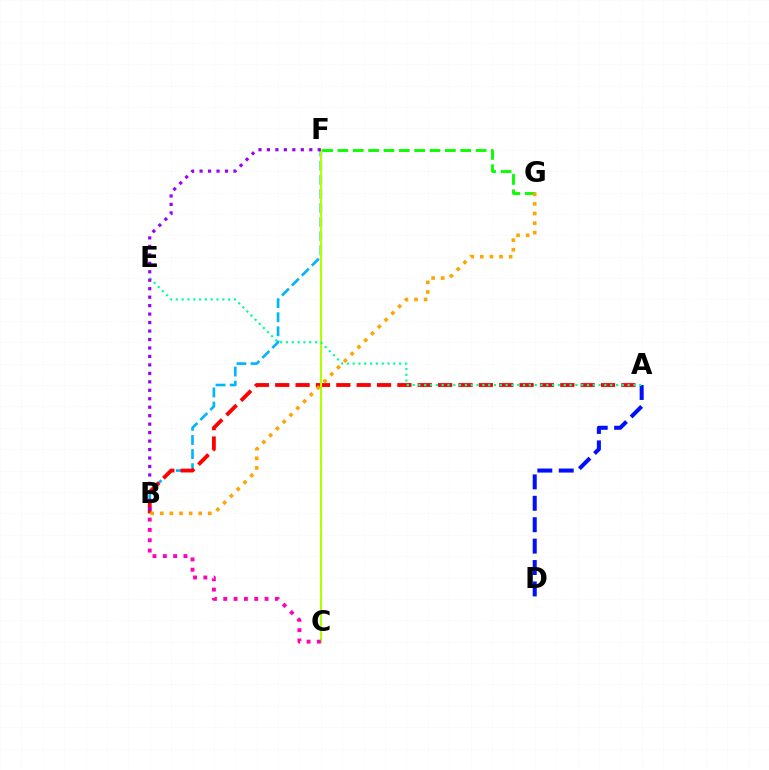{('B', 'F'): [{'color': '#00b5ff', 'line_style': 'dashed', 'thickness': 1.92}, {'color': '#9b00ff', 'line_style': 'dotted', 'thickness': 2.3}], ('F', 'G'): [{'color': '#08ff00', 'line_style': 'dashed', 'thickness': 2.09}], ('A', 'D'): [{'color': '#0010ff', 'line_style': 'dashed', 'thickness': 2.91}], ('A', 'B'): [{'color': '#ff0000', 'line_style': 'dashed', 'thickness': 2.77}], ('C', 'F'): [{'color': '#b3ff00', 'line_style': 'solid', 'thickness': 1.54}], ('A', 'E'): [{'color': '#00ff9d', 'line_style': 'dotted', 'thickness': 1.58}], ('B', 'G'): [{'color': '#ffa500', 'line_style': 'dotted', 'thickness': 2.61}], ('B', 'C'): [{'color': '#ff00bd', 'line_style': 'dotted', 'thickness': 2.8}]}